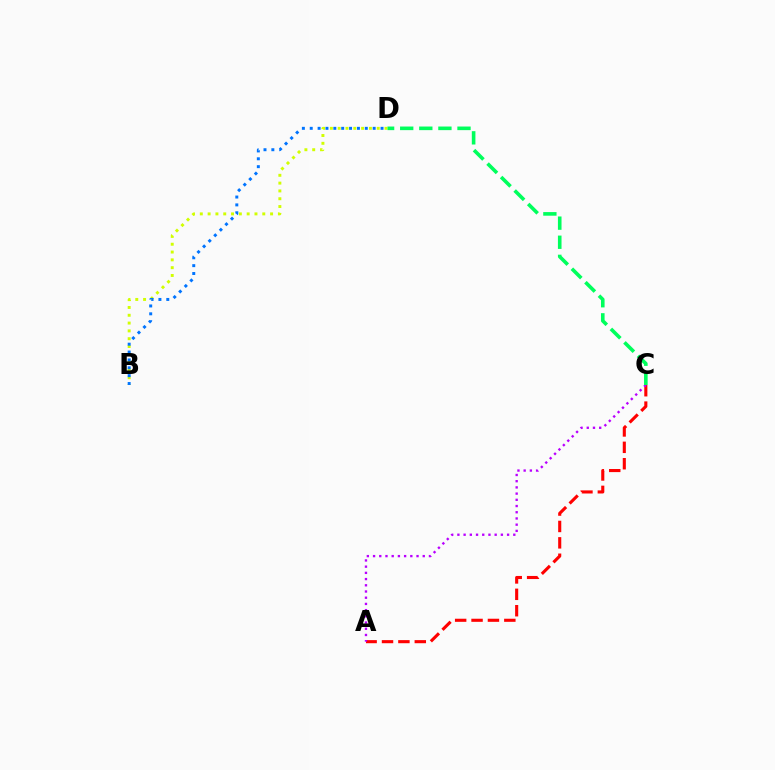{('A', 'C'): [{'color': '#ff0000', 'line_style': 'dashed', 'thickness': 2.23}, {'color': '#b900ff', 'line_style': 'dotted', 'thickness': 1.69}], ('B', 'D'): [{'color': '#d1ff00', 'line_style': 'dotted', 'thickness': 2.12}, {'color': '#0074ff', 'line_style': 'dotted', 'thickness': 2.14}], ('C', 'D'): [{'color': '#00ff5c', 'line_style': 'dashed', 'thickness': 2.59}]}